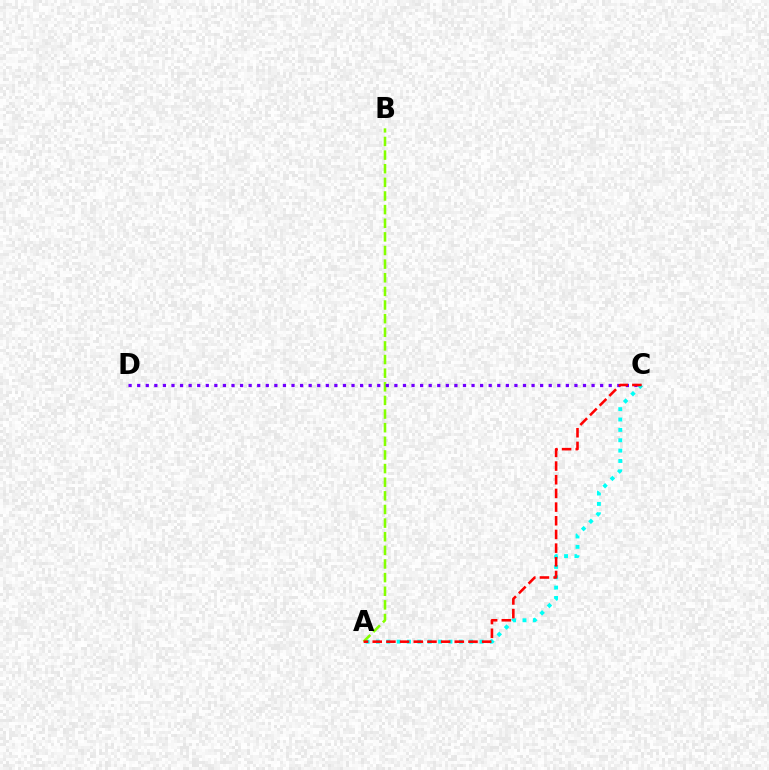{('A', 'C'): [{'color': '#00fff6', 'line_style': 'dotted', 'thickness': 2.81}, {'color': '#ff0000', 'line_style': 'dashed', 'thickness': 1.86}], ('A', 'B'): [{'color': '#84ff00', 'line_style': 'dashed', 'thickness': 1.85}], ('C', 'D'): [{'color': '#7200ff', 'line_style': 'dotted', 'thickness': 2.33}]}